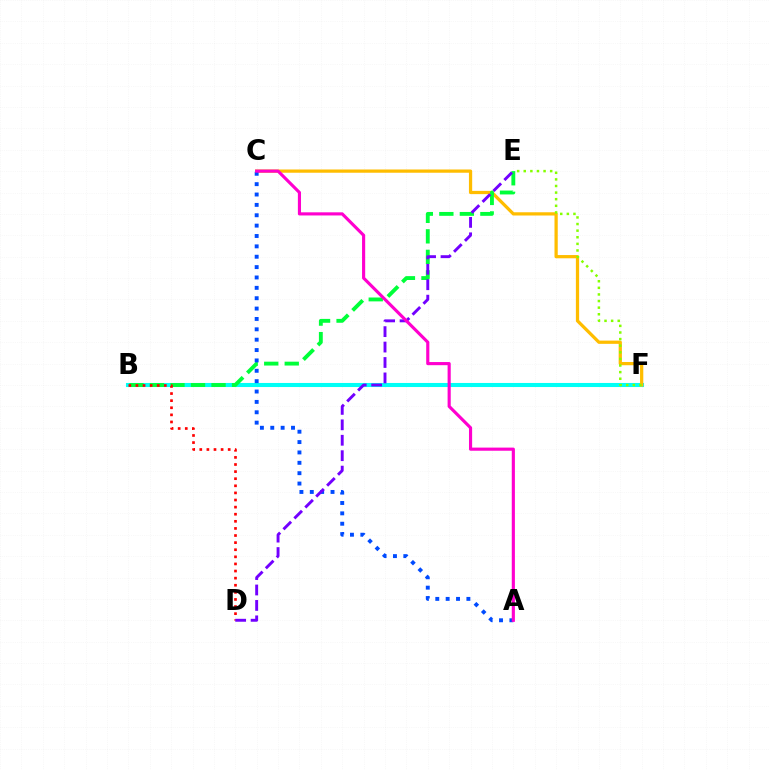{('B', 'F'): [{'color': '#00fff6', 'line_style': 'solid', 'thickness': 2.93}], ('C', 'F'): [{'color': '#ffbd00', 'line_style': 'solid', 'thickness': 2.34}], ('B', 'E'): [{'color': '#00ff39', 'line_style': 'dashed', 'thickness': 2.79}], ('A', 'C'): [{'color': '#004bff', 'line_style': 'dotted', 'thickness': 2.82}, {'color': '#ff00cf', 'line_style': 'solid', 'thickness': 2.26}], ('B', 'D'): [{'color': '#ff0000', 'line_style': 'dotted', 'thickness': 1.93}], ('E', 'F'): [{'color': '#84ff00', 'line_style': 'dotted', 'thickness': 1.79}], ('D', 'E'): [{'color': '#7200ff', 'line_style': 'dashed', 'thickness': 2.1}]}